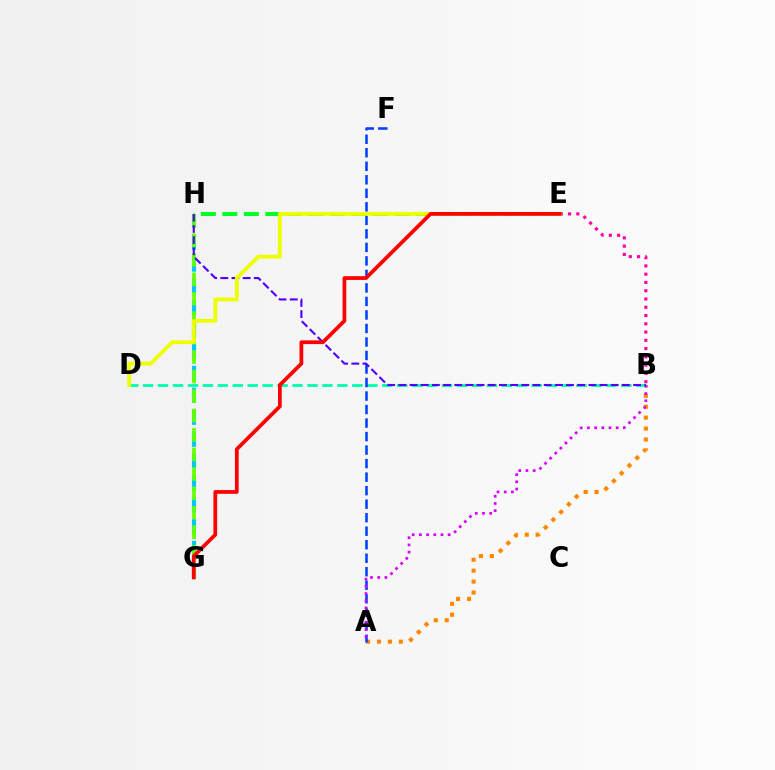{('G', 'H'): [{'color': '#00c7ff', 'line_style': 'dashed', 'thickness': 2.97}, {'color': '#66ff00', 'line_style': 'dashed', 'thickness': 2.64}], ('A', 'B'): [{'color': '#ff8800', 'line_style': 'dotted', 'thickness': 2.97}, {'color': '#d600ff', 'line_style': 'dotted', 'thickness': 1.95}], ('E', 'H'): [{'color': '#00ff27', 'line_style': 'dashed', 'thickness': 2.92}], ('B', 'D'): [{'color': '#00ffaf', 'line_style': 'dashed', 'thickness': 2.03}], ('A', 'F'): [{'color': '#003fff', 'line_style': 'dashed', 'thickness': 1.84}], ('B', 'E'): [{'color': '#ff00a0', 'line_style': 'dotted', 'thickness': 2.25}], ('B', 'H'): [{'color': '#4f00ff', 'line_style': 'dashed', 'thickness': 1.52}], ('D', 'E'): [{'color': '#eeff00', 'line_style': 'solid', 'thickness': 2.74}], ('E', 'G'): [{'color': '#ff0000', 'line_style': 'solid', 'thickness': 2.69}]}